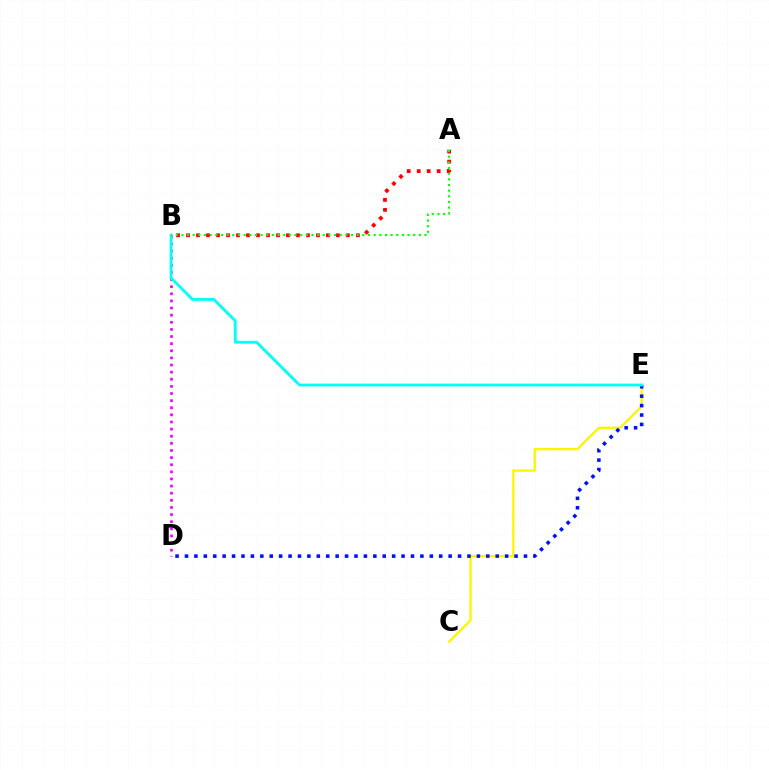{('C', 'E'): [{'color': '#fcf500', 'line_style': 'solid', 'thickness': 1.65}], ('B', 'D'): [{'color': '#ee00ff', 'line_style': 'dotted', 'thickness': 1.93}], ('D', 'E'): [{'color': '#0010ff', 'line_style': 'dotted', 'thickness': 2.56}], ('A', 'B'): [{'color': '#ff0000', 'line_style': 'dotted', 'thickness': 2.71}, {'color': '#08ff00', 'line_style': 'dotted', 'thickness': 1.54}], ('B', 'E'): [{'color': '#00fff6', 'line_style': 'solid', 'thickness': 2.03}]}